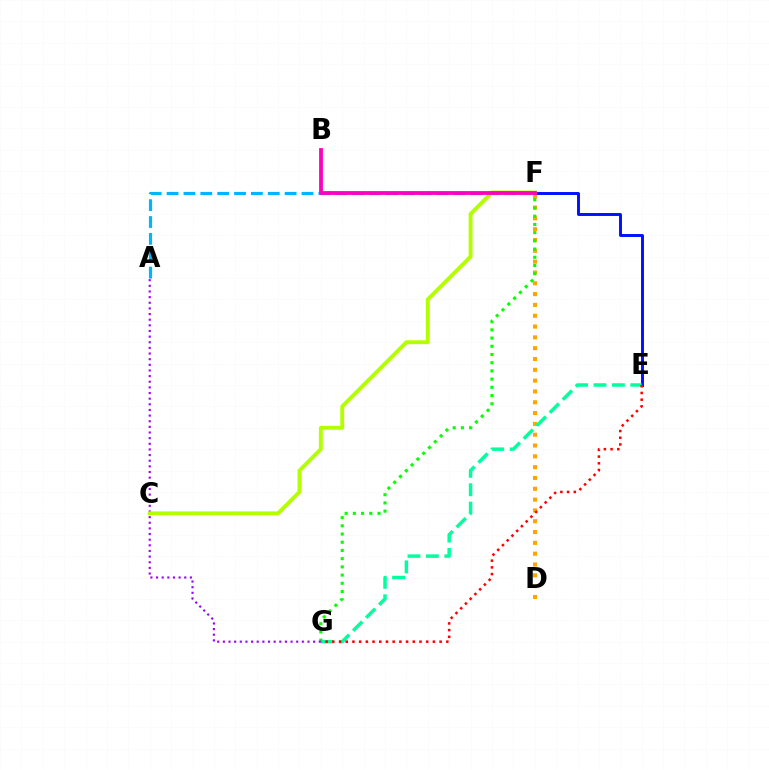{('E', 'F'): [{'color': '#0010ff', 'line_style': 'solid', 'thickness': 2.1}], ('D', 'F'): [{'color': '#ffa500', 'line_style': 'dotted', 'thickness': 2.94}], ('A', 'F'): [{'color': '#00b5ff', 'line_style': 'dashed', 'thickness': 2.29}], ('F', 'G'): [{'color': '#08ff00', 'line_style': 'dotted', 'thickness': 2.23}], ('E', 'G'): [{'color': '#00ff9d', 'line_style': 'dashed', 'thickness': 2.5}, {'color': '#ff0000', 'line_style': 'dotted', 'thickness': 1.82}], ('A', 'G'): [{'color': '#9b00ff', 'line_style': 'dotted', 'thickness': 1.53}], ('C', 'F'): [{'color': '#b3ff00', 'line_style': 'solid', 'thickness': 2.8}], ('B', 'F'): [{'color': '#ff00bd', 'line_style': 'solid', 'thickness': 2.74}]}